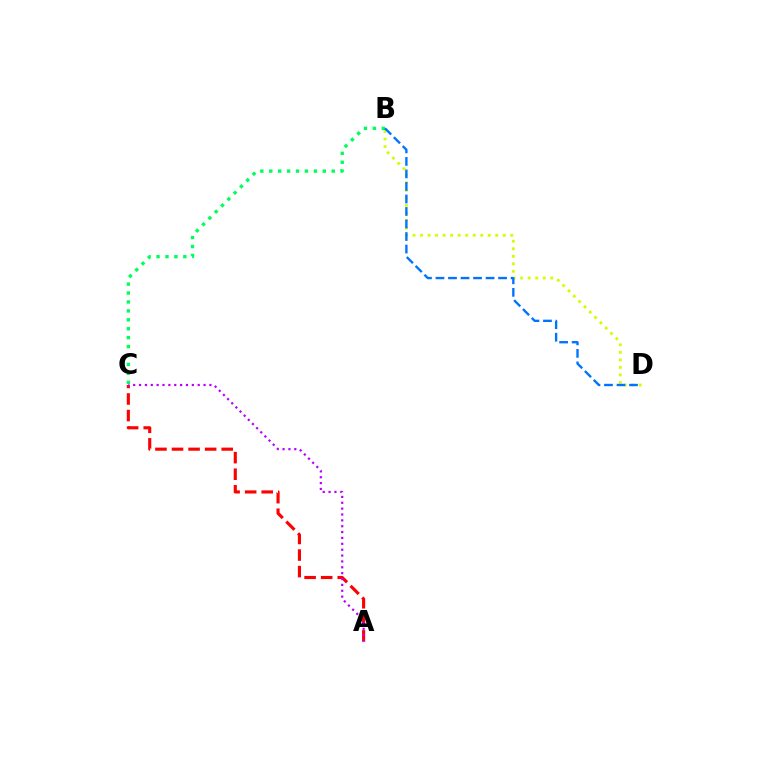{('A', 'C'): [{'color': '#ff0000', 'line_style': 'dashed', 'thickness': 2.25}, {'color': '#b900ff', 'line_style': 'dotted', 'thickness': 1.59}], ('B', 'C'): [{'color': '#00ff5c', 'line_style': 'dotted', 'thickness': 2.43}], ('B', 'D'): [{'color': '#d1ff00', 'line_style': 'dotted', 'thickness': 2.04}, {'color': '#0074ff', 'line_style': 'dashed', 'thickness': 1.7}]}